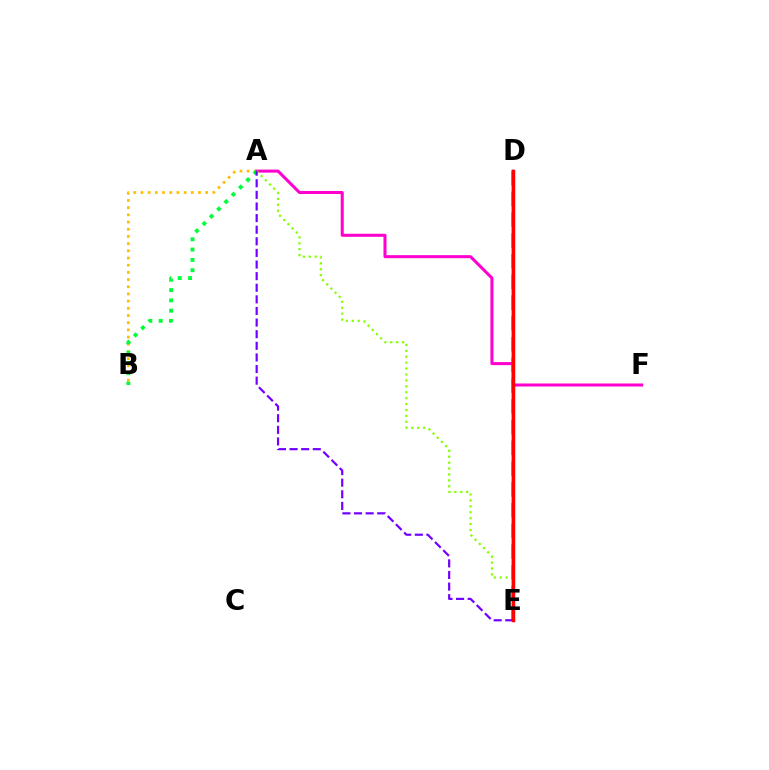{('D', 'E'): [{'color': '#00fff6', 'line_style': 'dashed', 'thickness': 2.82}, {'color': '#004bff', 'line_style': 'solid', 'thickness': 1.79}, {'color': '#ff0000', 'line_style': 'solid', 'thickness': 2.49}], ('A', 'B'): [{'color': '#ffbd00', 'line_style': 'dotted', 'thickness': 1.95}, {'color': '#00ff39', 'line_style': 'dotted', 'thickness': 2.8}], ('A', 'F'): [{'color': '#ff00cf', 'line_style': 'solid', 'thickness': 2.18}], ('A', 'E'): [{'color': '#84ff00', 'line_style': 'dotted', 'thickness': 1.61}, {'color': '#7200ff', 'line_style': 'dashed', 'thickness': 1.58}]}